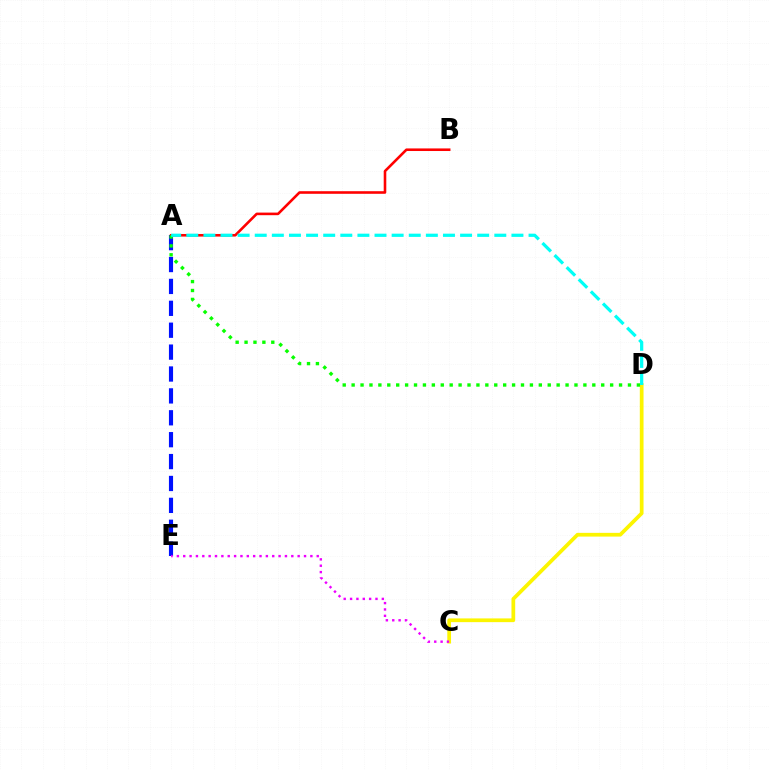{('A', 'E'): [{'color': '#0010ff', 'line_style': 'dashed', 'thickness': 2.97}], ('A', 'B'): [{'color': '#ff0000', 'line_style': 'solid', 'thickness': 1.87}], ('C', 'D'): [{'color': '#fcf500', 'line_style': 'solid', 'thickness': 2.69}], ('A', 'D'): [{'color': '#08ff00', 'line_style': 'dotted', 'thickness': 2.42}, {'color': '#00fff6', 'line_style': 'dashed', 'thickness': 2.32}], ('C', 'E'): [{'color': '#ee00ff', 'line_style': 'dotted', 'thickness': 1.73}]}